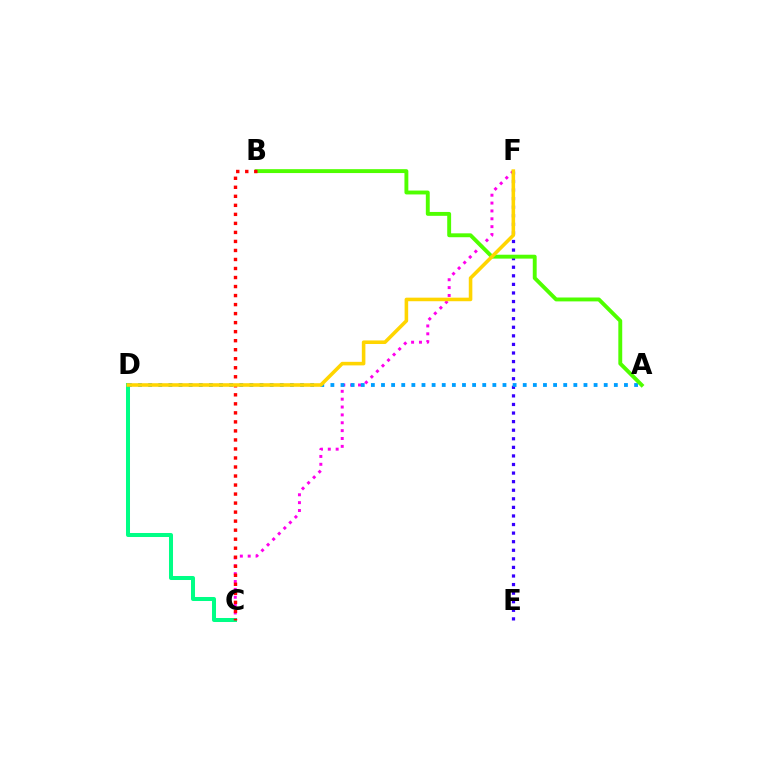{('C', 'F'): [{'color': '#ff00ed', 'line_style': 'dotted', 'thickness': 2.14}], ('C', 'D'): [{'color': '#00ff86', 'line_style': 'solid', 'thickness': 2.89}], ('E', 'F'): [{'color': '#3700ff', 'line_style': 'dotted', 'thickness': 2.33}], ('A', 'D'): [{'color': '#009eff', 'line_style': 'dotted', 'thickness': 2.75}], ('A', 'B'): [{'color': '#4fff00', 'line_style': 'solid', 'thickness': 2.8}], ('B', 'C'): [{'color': '#ff0000', 'line_style': 'dotted', 'thickness': 2.45}], ('D', 'F'): [{'color': '#ffd500', 'line_style': 'solid', 'thickness': 2.57}]}